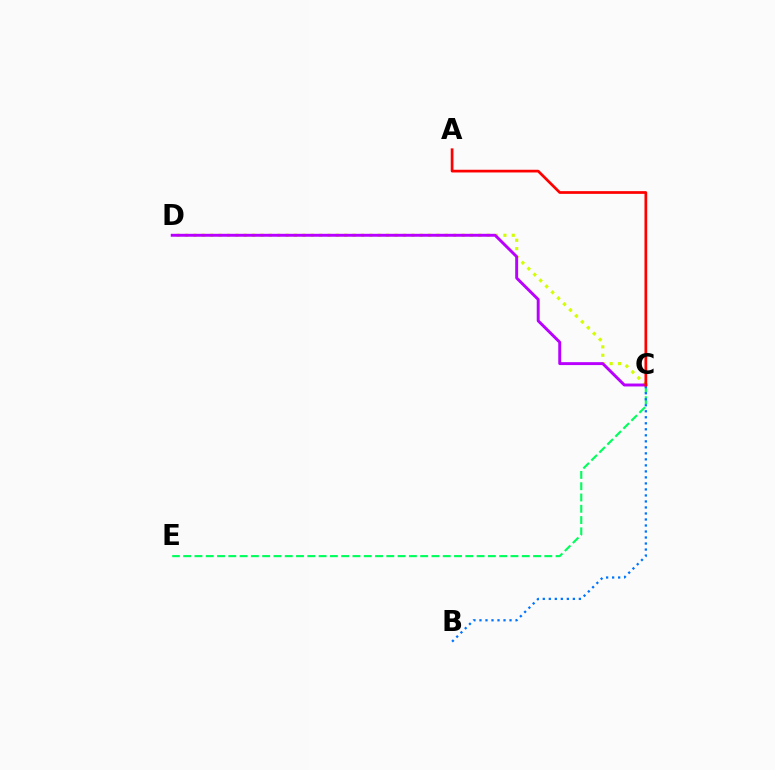{('C', 'D'): [{'color': '#d1ff00', 'line_style': 'dotted', 'thickness': 2.28}, {'color': '#b900ff', 'line_style': 'solid', 'thickness': 2.11}], ('C', 'E'): [{'color': '#00ff5c', 'line_style': 'dashed', 'thickness': 1.53}], ('B', 'C'): [{'color': '#0074ff', 'line_style': 'dotted', 'thickness': 1.63}], ('A', 'C'): [{'color': '#ff0000', 'line_style': 'solid', 'thickness': 1.96}]}